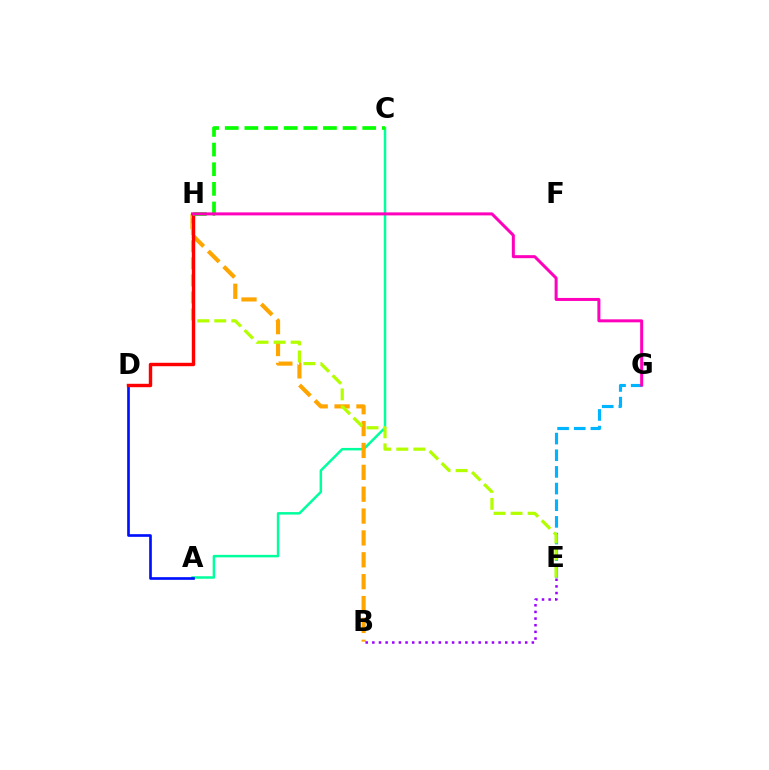{('A', 'C'): [{'color': '#00ff9d', 'line_style': 'solid', 'thickness': 1.79}], ('A', 'D'): [{'color': '#0010ff', 'line_style': 'solid', 'thickness': 1.92}], ('B', 'H'): [{'color': '#ffa500', 'line_style': 'dashed', 'thickness': 2.97}], ('E', 'G'): [{'color': '#00b5ff', 'line_style': 'dashed', 'thickness': 2.26}], ('E', 'H'): [{'color': '#b3ff00', 'line_style': 'dashed', 'thickness': 2.32}], ('D', 'H'): [{'color': '#ff0000', 'line_style': 'solid', 'thickness': 2.46}], ('B', 'E'): [{'color': '#9b00ff', 'line_style': 'dotted', 'thickness': 1.81}], ('C', 'H'): [{'color': '#08ff00', 'line_style': 'dashed', 'thickness': 2.67}], ('G', 'H'): [{'color': '#ff00bd', 'line_style': 'solid', 'thickness': 2.17}]}